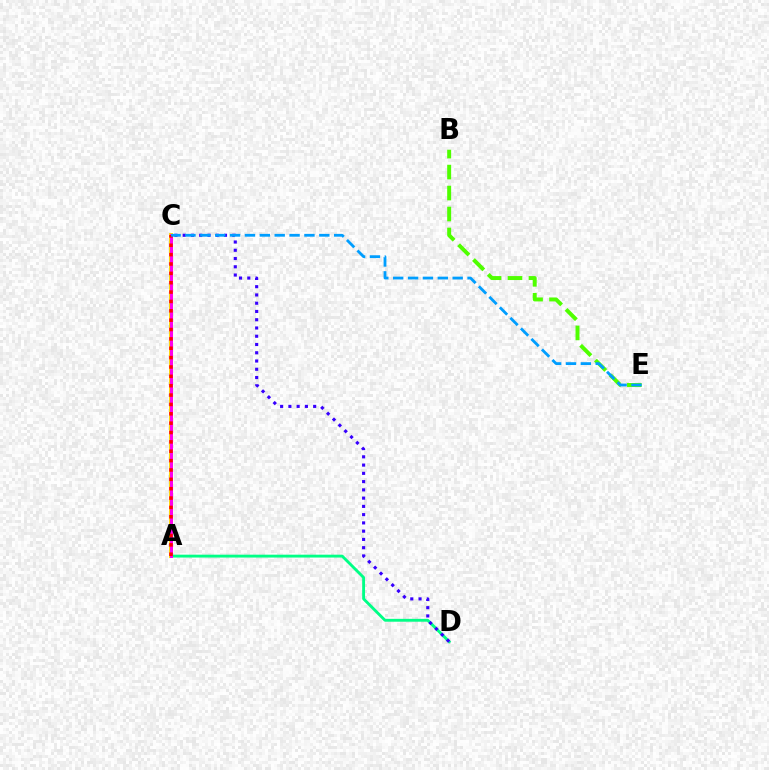{('A', 'D'): [{'color': '#00ff86', 'line_style': 'solid', 'thickness': 2.06}], ('A', 'C'): [{'color': '#ffd500', 'line_style': 'solid', 'thickness': 2.8}, {'color': '#ff00ed', 'line_style': 'solid', 'thickness': 2.17}, {'color': '#ff0000', 'line_style': 'dotted', 'thickness': 2.54}], ('C', 'D'): [{'color': '#3700ff', 'line_style': 'dotted', 'thickness': 2.24}], ('B', 'E'): [{'color': '#4fff00', 'line_style': 'dashed', 'thickness': 2.85}], ('C', 'E'): [{'color': '#009eff', 'line_style': 'dashed', 'thickness': 2.02}]}